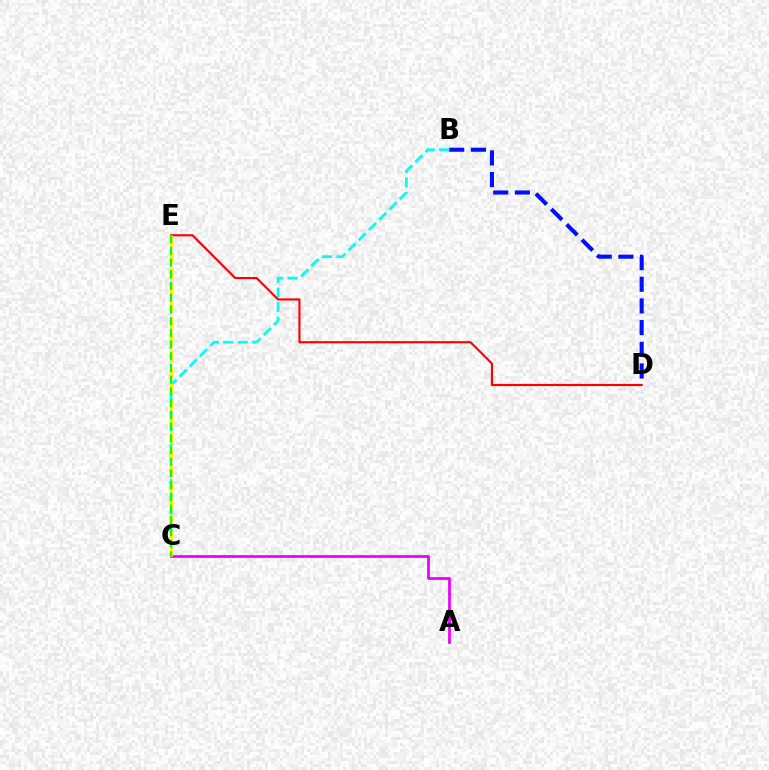{('A', 'C'): [{'color': '#ee00ff', 'line_style': 'solid', 'thickness': 2.0}], ('B', 'C'): [{'color': '#00fff6', 'line_style': 'dashed', 'thickness': 1.97}], ('B', 'D'): [{'color': '#0010ff', 'line_style': 'dashed', 'thickness': 2.95}], ('D', 'E'): [{'color': '#ff0000', 'line_style': 'solid', 'thickness': 1.54}], ('C', 'E'): [{'color': '#fcf500', 'line_style': 'dashed', 'thickness': 2.23}, {'color': '#08ff00', 'line_style': 'dashed', 'thickness': 1.59}]}